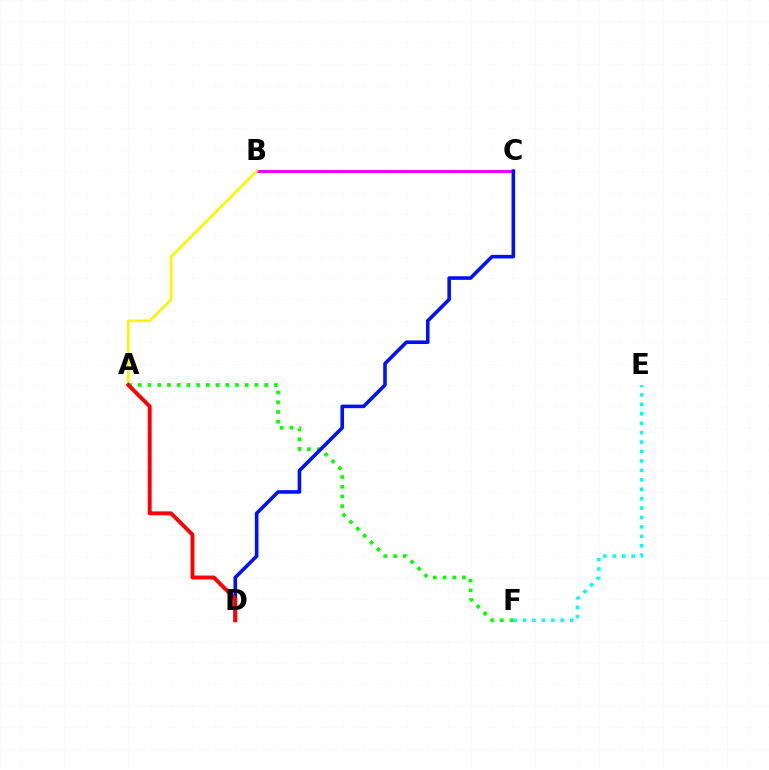{('B', 'C'): [{'color': '#ee00ff', 'line_style': 'solid', 'thickness': 2.2}], ('A', 'F'): [{'color': '#08ff00', 'line_style': 'dotted', 'thickness': 2.64}], ('A', 'B'): [{'color': '#fcf500', 'line_style': 'solid', 'thickness': 1.92}], ('E', 'F'): [{'color': '#00fff6', 'line_style': 'dotted', 'thickness': 2.56}], ('C', 'D'): [{'color': '#0010ff', 'line_style': 'solid', 'thickness': 2.58}], ('A', 'D'): [{'color': '#ff0000', 'line_style': 'solid', 'thickness': 2.81}]}